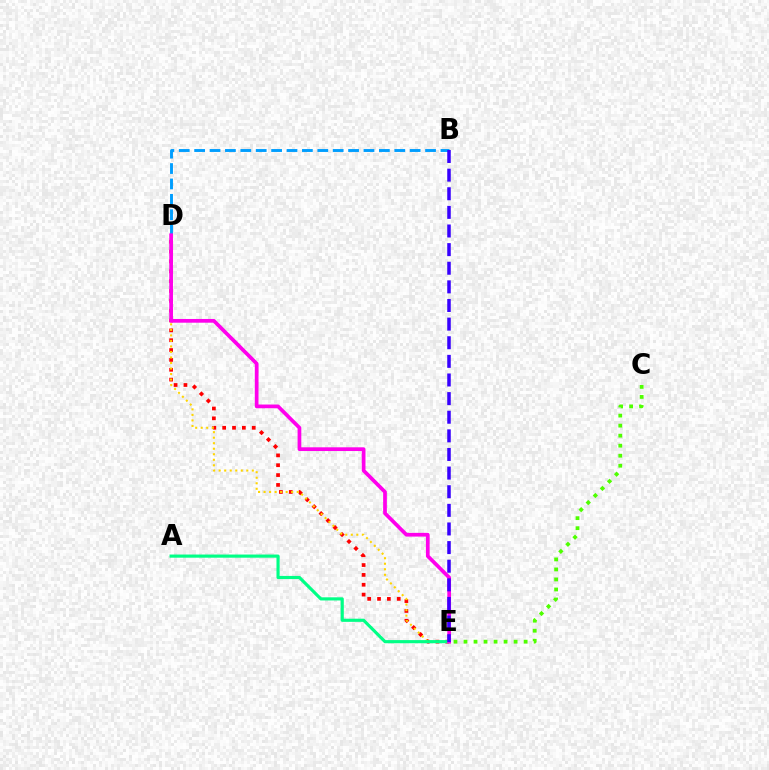{('C', 'E'): [{'color': '#4fff00', 'line_style': 'dotted', 'thickness': 2.72}], ('D', 'E'): [{'color': '#ff0000', 'line_style': 'dotted', 'thickness': 2.68}, {'color': '#ffd500', 'line_style': 'dotted', 'thickness': 1.5}, {'color': '#ff00ed', 'line_style': 'solid', 'thickness': 2.68}], ('A', 'E'): [{'color': '#00ff86', 'line_style': 'solid', 'thickness': 2.27}], ('B', 'D'): [{'color': '#009eff', 'line_style': 'dashed', 'thickness': 2.09}], ('B', 'E'): [{'color': '#3700ff', 'line_style': 'dashed', 'thickness': 2.53}]}